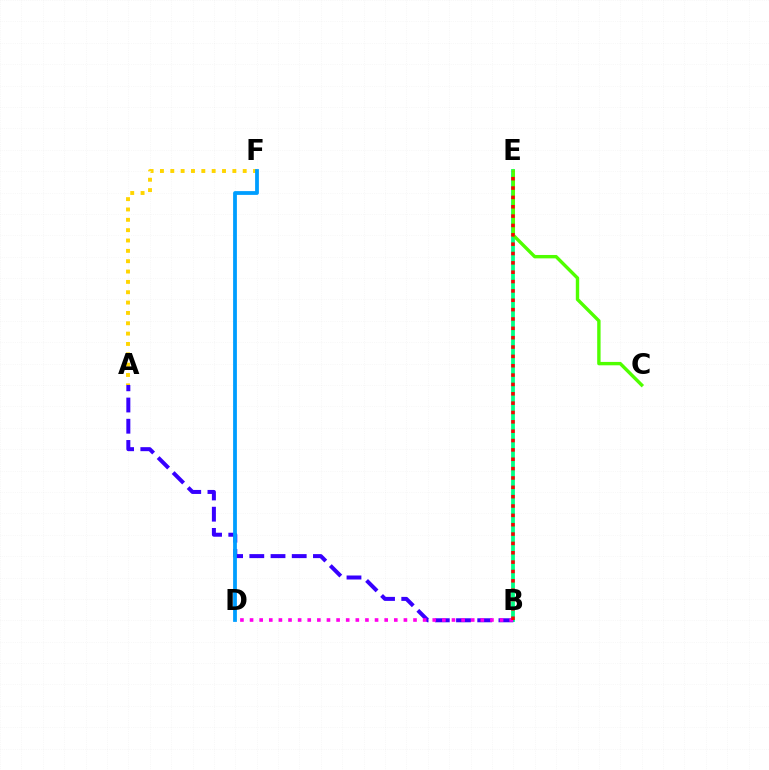{('B', 'E'): [{'color': '#00ff86', 'line_style': 'solid', 'thickness': 2.72}, {'color': '#ff0000', 'line_style': 'dotted', 'thickness': 2.54}], ('A', 'B'): [{'color': '#3700ff', 'line_style': 'dashed', 'thickness': 2.88}], ('B', 'D'): [{'color': '#ff00ed', 'line_style': 'dotted', 'thickness': 2.61}], ('A', 'F'): [{'color': '#ffd500', 'line_style': 'dotted', 'thickness': 2.81}], ('C', 'E'): [{'color': '#4fff00', 'line_style': 'solid', 'thickness': 2.44}], ('D', 'F'): [{'color': '#009eff', 'line_style': 'solid', 'thickness': 2.72}]}